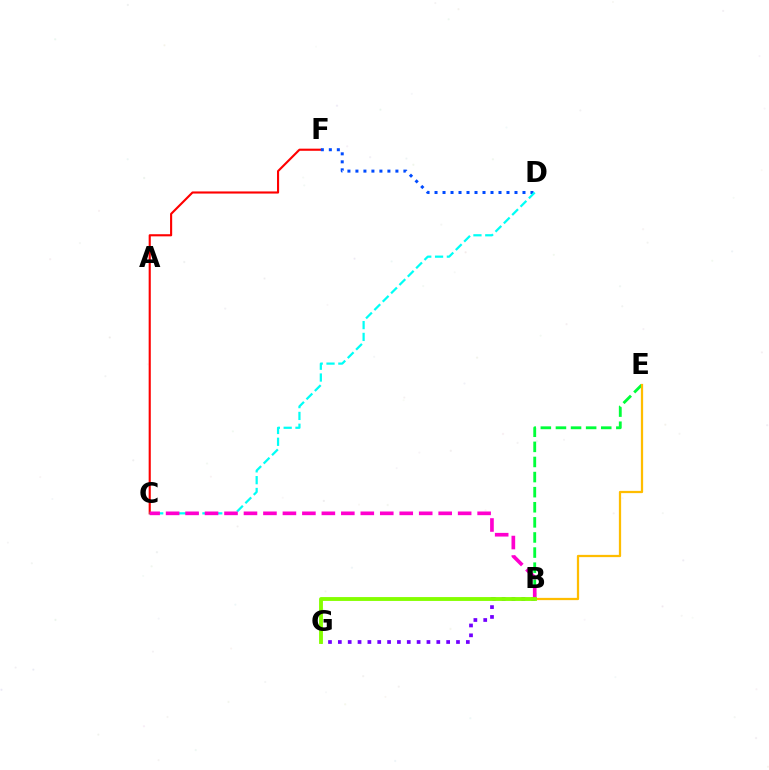{('B', 'E'): [{'color': '#00ff39', 'line_style': 'dashed', 'thickness': 2.05}, {'color': '#ffbd00', 'line_style': 'solid', 'thickness': 1.63}], ('C', 'F'): [{'color': '#ff0000', 'line_style': 'solid', 'thickness': 1.53}], ('D', 'F'): [{'color': '#004bff', 'line_style': 'dotted', 'thickness': 2.17}], ('C', 'D'): [{'color': '#00fff6', 'line_style': 'dashed', 'thickness': 1.6}], ('B', 'C'): [{'color': '#ff00cf', 'line_style': 'dashed', 'thickness': 2.65}], ('B', 'G'): [{'color': '#7200ff', 'line_style': 'dotted', 'thickness': 2.68}, {'color': '#84ff00', 'line_style': 'solid', 'thickness': 2.78}]}